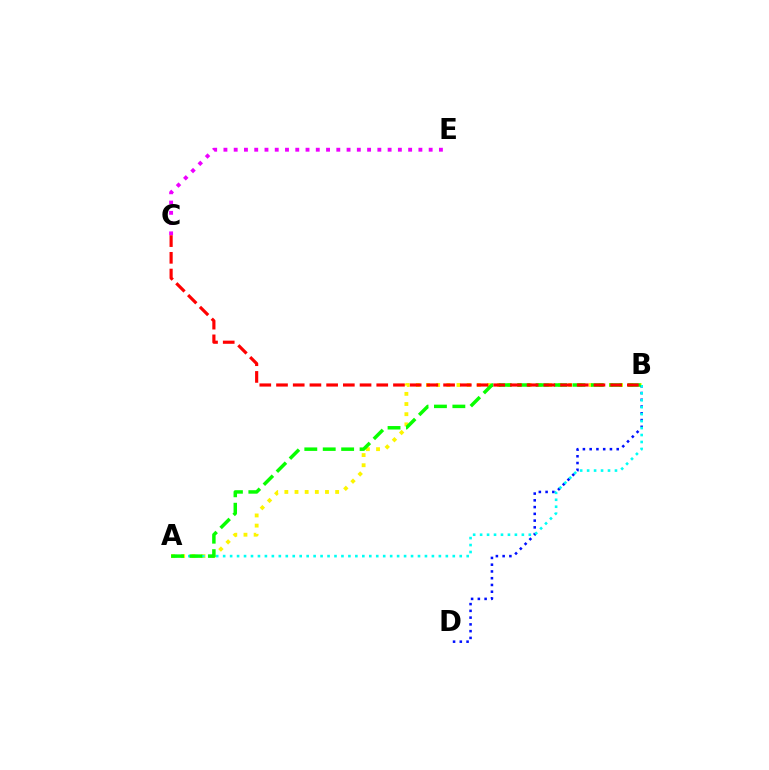{('A', 'B'): [{'color': '#fcf500', 'line_style': 'dotted', 'thickness': 2.76}, {'color': '#00fff6', 'line_style': 'dotted', 'thickness': 1.89}, {'color': '#08ff00', 'line_style': 'dashed', 'thickness': 2.5}], ('B', 'D'): [{'color': '#0010ff', 'line_style': 'dotted', 'thickness': 1.84}], ('C', 'E'): [{'color': '#ee00ff', 'line_style': 'dotted', 'thickness': 2.79}], ('B', 'C'): [{'color': '#ff0000', 'line_style': 'dashed', 'thickness': 2.27}]}